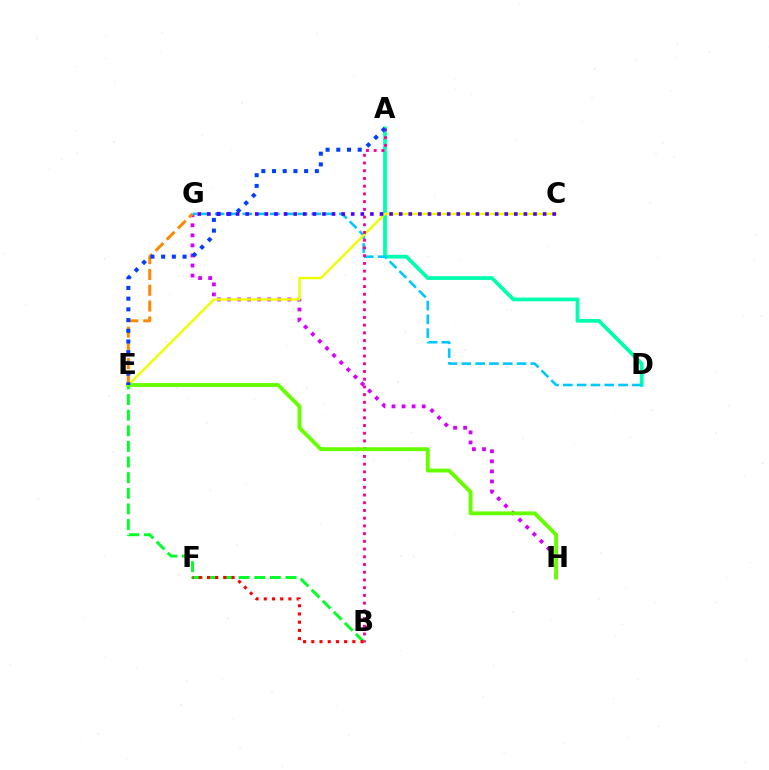{('A', 'D'): [{'color': '#00ffaf', 'line_style': 'solid', 'thickness': 2.71}], ('G', 'H'): [{'color': '#d600ff', 'line_style': 'dotted', 'thickness': 2.73}], ('D', 'G'): [{'color': '#00c7ff', 'line_style': 'dashed', 'thickness': 1.87}], ('C', 'E'): [{'color': '#eeff00', 'line_style': 'solid', 'thickness': 1.75}], ('E', 'G'): [{'color': '#ff8800', 'line_style': 'dashed', 'thickness': 2.15}], ('A', 'B'): [{'color': '#ff00a0', 'line_style': 'dotted', 'thickness': 2.1}], ('B', 'E'): [{'color': '#00ff27', 'line_style': 'dashed', 'thickness': 2.12}], ('E', 'H'): [{'color': '#66ff00', 'line_style': 'solid', 'thickness': 2.78}], ('B', 'F'): [{'color': '#ff0000', 'line_style': 'dotted', 'thickness': 2.23}], ('A', 'E'): [{'color': '#003fff', 'line_style': 'dotted', 'thickness': 2.91}], ('C', 'G'): [{'color': '#4f00ff', 'line_style': 'dotted', 'thickness': 2.61}]}